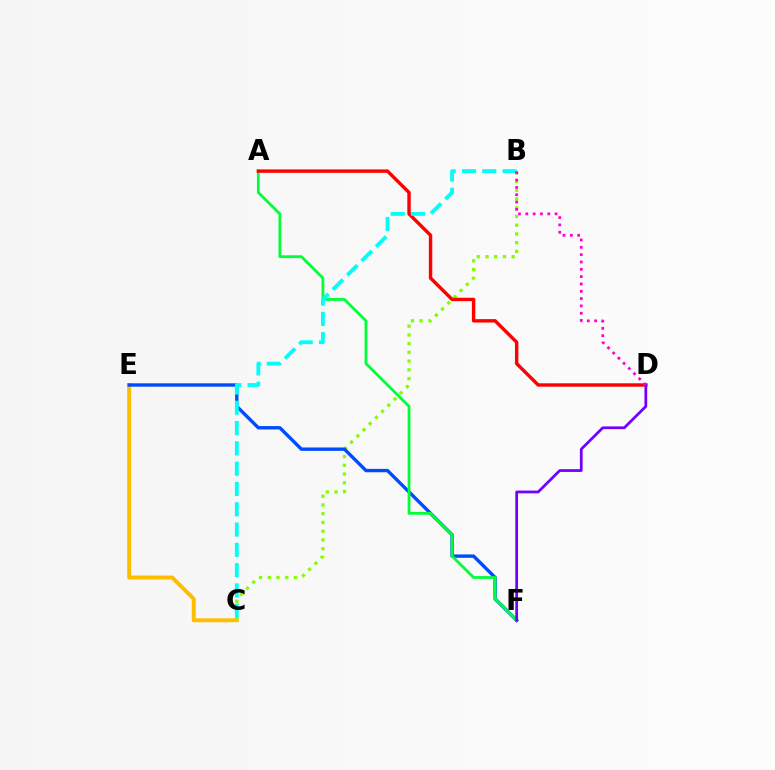{('C', 'E'): [{'color': '#ffbd00', 'line_style': 'solid', 'thickness': 2.84}], ('B', 'C'): [{'color': '#84ff00', 'line_style': 'dotted', 'thickness': 2.37}, {'color': '#00fff6', 'line_style': 'dashed', 'thickness': 2.76}], ('E', 'F'): [{'color': '#004bff', 'line_style': 'solid', 'thickness': 2.43}], ('A', 'F'): [{'color': '#00ff39', 'line_style': 'solid', 'thickness': 2.01}], ('A', 'D'): [{'color': '#ff0000', 'line_style': 'solid', 'thickness': 2.46}], ('D', 'F'): [{'color': '#7200ff', 'line_style': 'solid', 'thickness': 1.98}], ('B', 'D'): [{'color': '#ff00cf', 'line_style': 'dotted', 'thickness': 1.99}]}